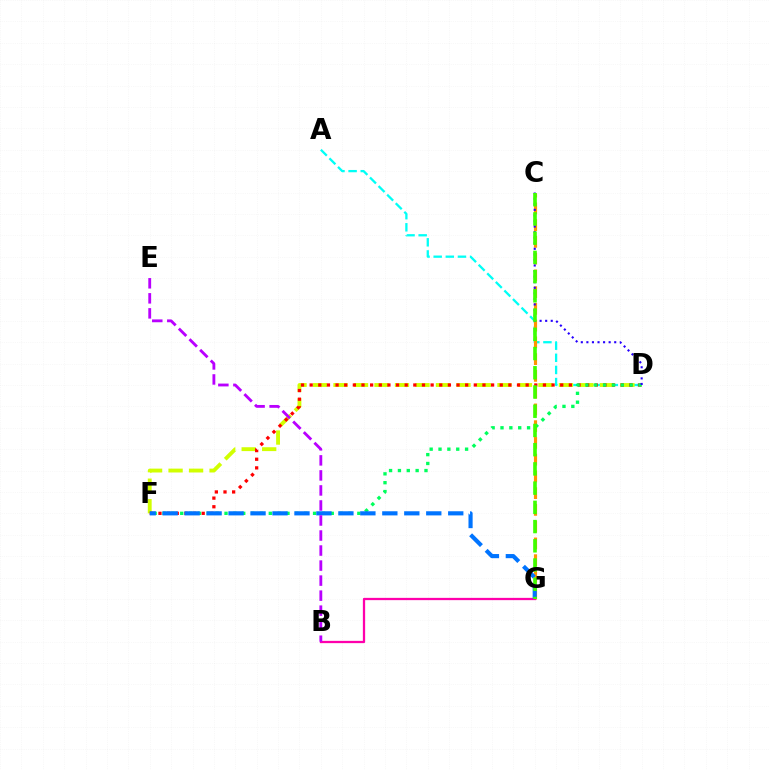{('A', 'D'): [{'color': '#00fff6', 'line_style': 'dashed', 'thickness': 1.65}], ('C', 'G'): [{'color': '#ff9400', 'line_style': 'dashed', 'thickness': 2.28}, {'color': '#3dff00', 'line_style': 'dashed', 'thickness': 2.61}], ('D', 'F'): [{'color': '#d1ff00', 'line_style': 'dashed', 'thickness': 2.78}, {'color': '#ff0000', 'line_style': 'dotted', 'thickness': 2.35}, {'color': '#00ff5c', 'line_style': 'dotted', 'thickness': 2.41}], ('B', 'G'): [{'color': '#ff00ac', 'line_style': 'solid', 'thickness': 1.64}], ('F', 'G'): [{'color': '#0074ff', 'line_style': 'dashed', 'thickness': 2.98}], ('C', 'D'): [{'color': '#2500ff', 'line_style': 'dotted', 'thickness': 1.51}], ('B', 'E'): [{'color': '#b900ff', 'line_style': 'dashed', 'thickness': 2.04}]}